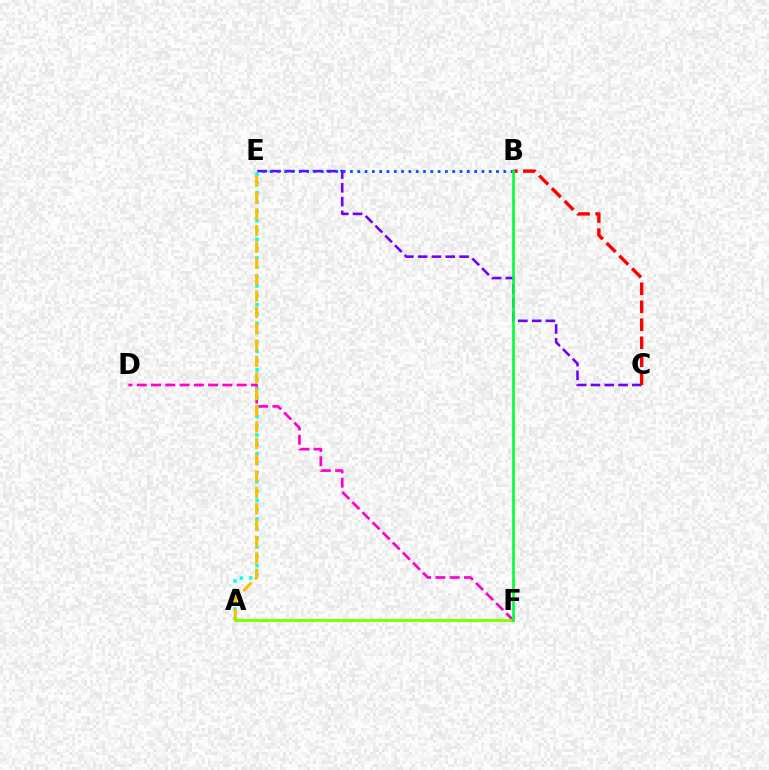{('C', 'E'): [{'color': '#7200ff', 'line_style': 'dashed', 'thickness': 1.88}], ('D', 'F'): [{'color': '#ff00cf', 'line_style': 'dashed', 'thickness': 1.94}], ('A', 'E'): [{'color': '#00fff6', 'line_style': 'dotted', 'thickness': 2.53}, {'color': '#ffbd00', 'line_style': 'dashed', 'thickness': 2.22}], ('B', 'C'): [{'color': '#ff0000', 'line_style': 'dashed', 'thickness': 2.44}], ('B', 'E'): [{'color': '#004bff', 'line_style': 'dotted', 'thickness': 1.98}], ('A', 'F'): [{'color': '#84ff00', 'line_style': 'solid', 'thickness': 2.2}], ('B', 'F'): [{'color': '#00ff39', 'line_style': 'solid', 'thickness': 1.89}]}